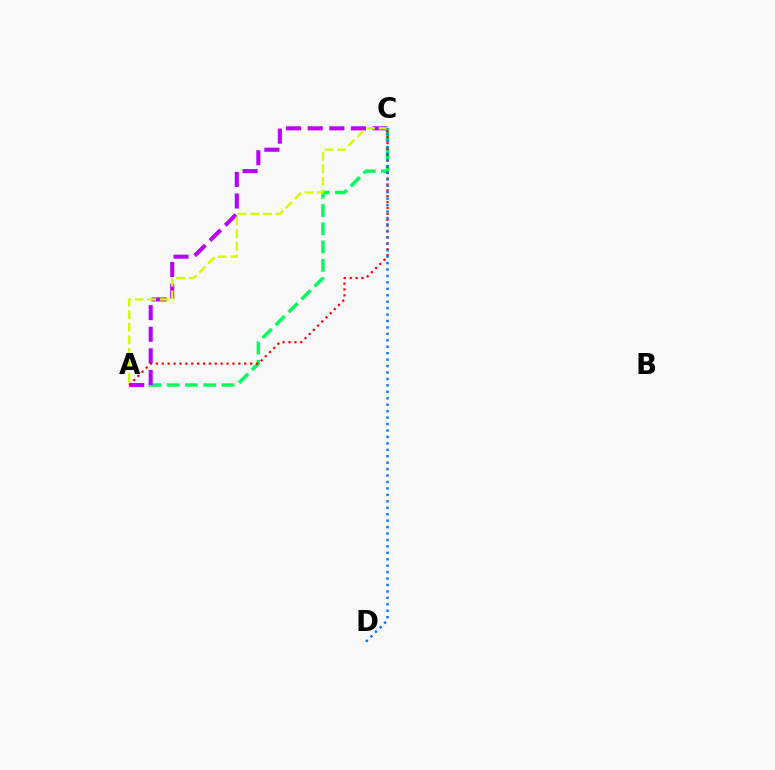{('A', 'C'): [{'color': '#00ff5c', 'line_style': 'dashed', 'thickness': 2.48}, {'color': '#b900ff', 'line_style': 'dashed', 'thickness': 2.93}, {'color': '#d1ff00', 'line_style': 'dashed', 'thickness': 1.71}, {'color': '#ff0000', 'line_style': 'dotted', 'thickness': 1.6}], ('C', 'D'): [{'color': '#0074ff', 'line_style': 'dotted', 'thickness': 1.75}]}